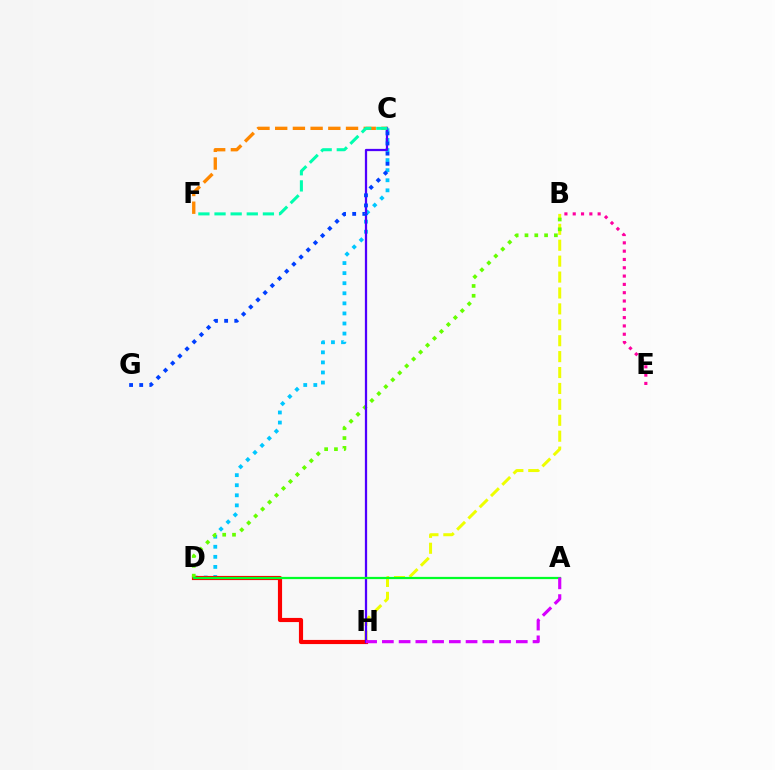{('B', 'E'): [{'color': '#ff00a0', 'line_style': 'dotted', 'thickness': 2.26}], ('B', 'H'): [{'color': '#eeff00', 'line_style': 'dashed', 'thickness': 2.16}], ('C', 'D'): [{'color': '#00c7ff', 'line_style': 'dotted', 'thickness': 2.74}], ('D', 'H'): [{'color': '#ff0000', 'line_style': 'solid', 'thickness': 2.98}], ('B', 'D'): [{'color': '#66ff00', 'line_style': 'dotted', 'thickness': 2.66}], ('C', 'F'): [{'color': '#ff8800', 'line_style': 'dashed', 'thickness': 2.41}, {'color': '#00ffaf', 'line_style': 'dashed', 'thickness': 2.19}], ('C', 'H'): [{'color': '#4f00ff', 'line_style': 'solid', 'thickness': 1.63}], ('A', 'D'): [{'color': '#00ff27', 'line_style': 'solid', 'thickness': 1.61}], ('C', 'G'): [{'color': '#003fff', 'line_style': 'dotted', 'thickness': 2.75}], ('A', 'H'): [{'color': '#d600ff', 'line_style': 'dashed', 'thickness': 2.27}]}